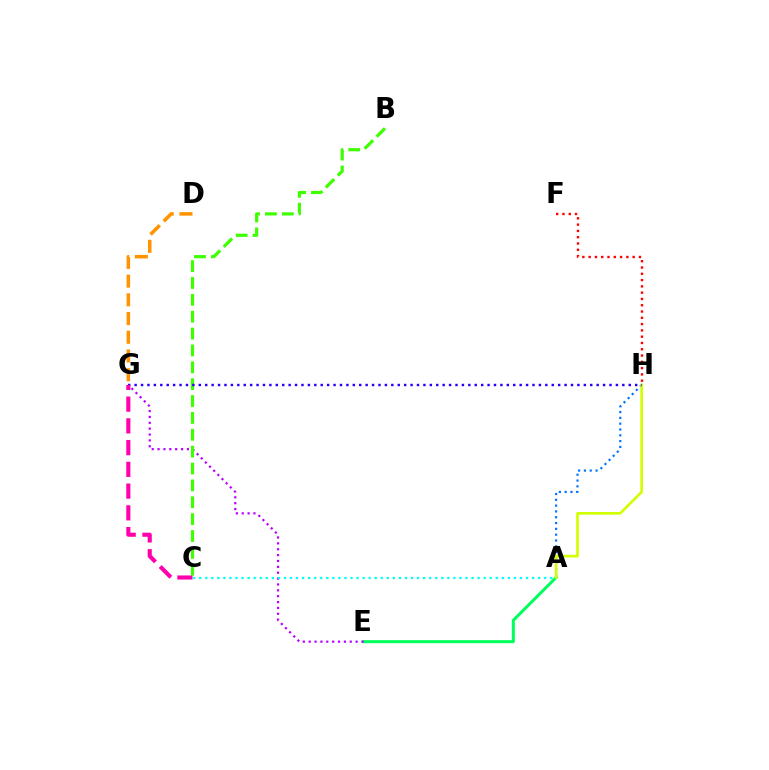{('A', 'E'): [{'color': '#00ff5c', 'line_style': 'solid', 'thickness': 2.17}], ('E', 'G'): [{'color': '#b900ff', 'line_style': 'dotted', 'thickness': 1.59}], ('A', 'C'): [{'color': '#00fff6', 'line_style': 'dotted', 'thickness': 1.64}], ('A', 'H'): [{'color': '#0074ff', 'line_style': 'dotted', 'thickness': 1.58}, {'color': '#d1ff00', 'line_style': 'solid', 'thickness': 1.93}], ('F', 'H'): [{'color': '#ff0000', 'line_style': 'dotted', 'thickness': 1.71}], ('D', 'G'): [{'color': '#ff9400', 'line_style': 'dashed', 'thickness': 2.54}], ('B', 'C'): [{'color': '#3dff00', 'line_style': 'dashed', 'thickness': 2.29}], ('G', 'H'): [{'color': '#2500ff', 'line_style': 'dotted', 'thickness': 1.74}], ('C', 'G'): [{'color': '#ff00ac', 'line_style': 'dashed', 'thickness': 2.95}]}